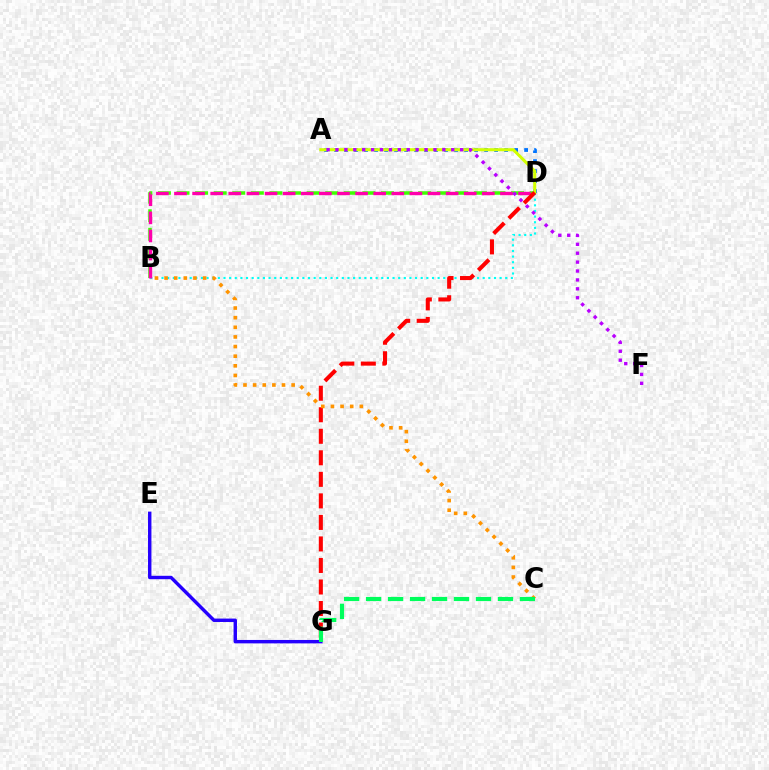{('E', 'G'): [{'color': '#2500ff', 'line_style': 'solid', 'thickness': 2.46}], ('B', 'D'): [{'color': '#3dff00', 'line_style': 'dashed', 'thickness': 2.52}, {'color': '#00fff6', 'line_style': 'dotted', 'thickness': 1.53}, {'color': '#ff00ac', 'line_style': 'dashed', 'thickness': 2.46}], ('A', 'D'): [{'color': '#0074ff', 'line_style': 'dotted', 'thickness': 2.72}, {'color': '#d1ff00', 'line_style': 'solid', 'thickness': 2.19}], ('D', 'G'): [{'color': '#ff0000', 'line_style': 'dashed', 'thickness': 2.92}], ('A', 'F'): [{'color': '#b900ff', 'line_style': 'dotted', 'thickness': 2.42}], ('B', 'C'): [{'color': '#ff9400', 'line_style': 'dotted', 'thickness': 2.62}], ('C', 'G'): [{'color': '#00ff5c', 'line_style': 'dashed', 'thickness': 2.99}]}